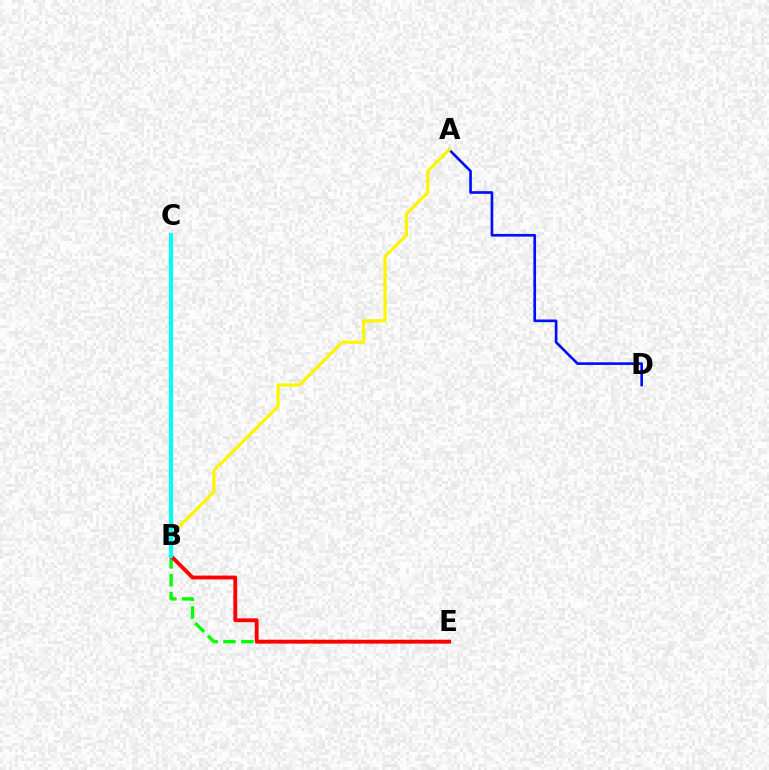{('A', 'D'): [{'color': '#0010ff', 'line_style': 'solid', 'thickness': 1.92}], ('B', 'E'): [{'color': '#08ff00', 'line_style': 'dashed', 'thickness': 2.43}, {'color': '#ff0000', 'line_style': 'solid', 'thickness': 2.77}], ('A', 'B'): [{'color': '#fcf500', 'line_style': 'solid', 'thickness': 2.32}], ('B', 'C'): [{'color': '#ee00ff', 'line_style': 'dashed', 'thickness': 1.85}, {'color': '#00fff6', 'line_style': 'solid', 'thickness': 2.98}]}